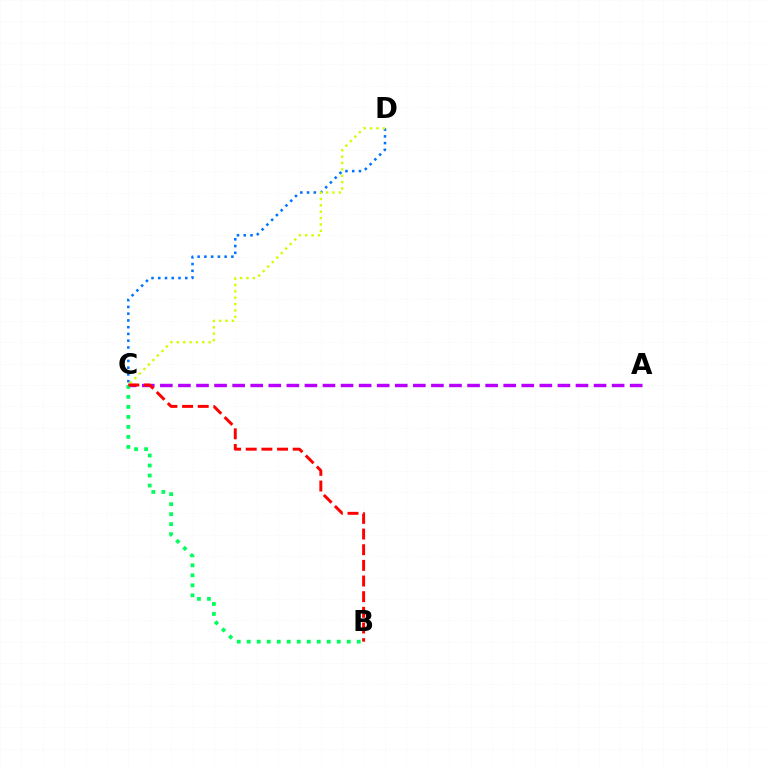{('A', 'C'): [{'color': '#b900ff', 'line_style': 'dashed', 'thickness': 2.45}], ('B', 'C'): [{'color': '#00ff5c', 'line_style': 'dotted', 'thickness': 2.72}, {'color': '#ff0000', 'line_style': 'dashed', 'thickness': 2.13}], ('C', 'D'): [{'color': '#0074ff', 'line_style': 'dotted', 'thickness': 1.83}, {'color': '#d1ff00', 'line_style': 'dotted', 'thickness': 1.73}]}